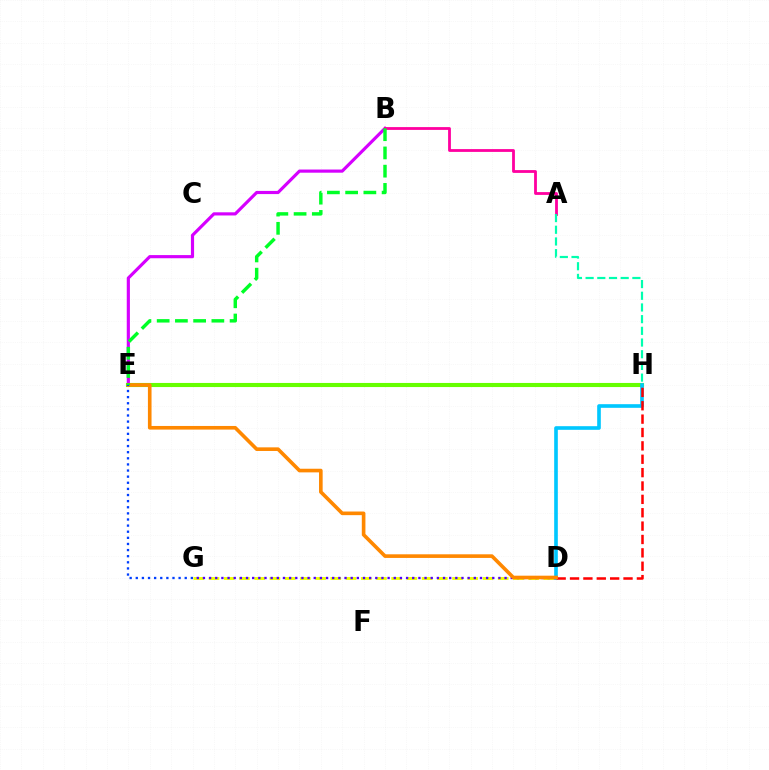{('B', 'E'): [{'color': '#d600ff', 'line_style': 'solid', 'thickness': 2.28}, {'color': '#00ff27', 'line_style': 'dashed', 'thickness': 2.48}], ('A', 'B'): [{'color': '#ff00a0', 'line_style': 'solid', 'thickness': 2.02}], ('D', 'G'): [{'color': '#eeff00', 'line_style': 'dashed', 'thickness': 2.07}, {'color': '#4f00ff', 'line_style': 'dotted', 'thickness': 1.67}], ('E', 'H'): [{'color': '#66ff00', 'line_style': 'solid', 'thickness': 2.95}], ('A', 'H'): [{'color': '#00ffaf', 'line_style': 'dashed', 'thickness': 1.59}], ('D', 'H'): [{'color': '#00c7ff', 'line_style': 'solid', 'thickness': 2.62}, {'color': '#ff0000', 'line_style': 'dashed', 'thickness': 1.82}], ('D', 'E'): [{'color': '#ff8800', 'line_style': 'solid', 'thickness': 2.61}], ('E', 'G'): [{'color': '#003fff', 'line_style': 'dotted', 'thickness': 1.66}]}